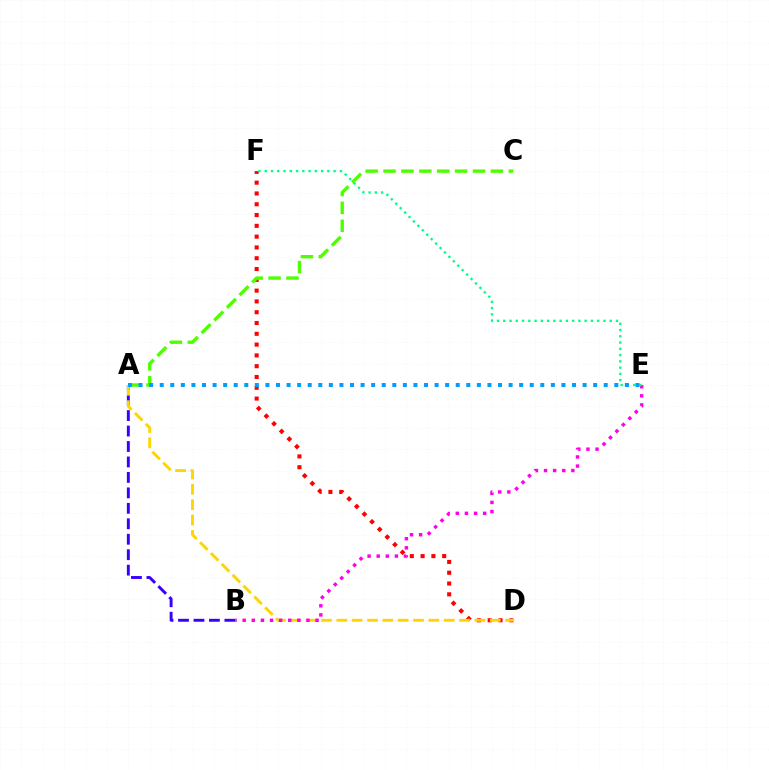{('A', 'B'): [{'color': '#3700ff', 'line_style': 'dashed', 'thickness': 2.1}], ('D', 'F'): [{'color': '#ff0000', 'line_style': 'dotted', 'thickness': 2.93}], ('A', 'D'): [{'color': '#ffd500', 'line_style': 'dashed', 'thickness': 2.08}], ('B', 'E'): [{'color': '#ff00ed', 'line_style': 'dotted', 'thickness': 2.48}], ('E', 'F'): [{'color': '#00ff86', 'line_style': 'dotted', 'thickness': 1.7}], ('A', 'C'): [{'color': '#4fff00', 'line_style': 'dashed', 'thickness': 2.43}], ('A', 'E'): [{'color': '#009eff', 'line_style': 'dotted', 'thickness': 2.87}]}